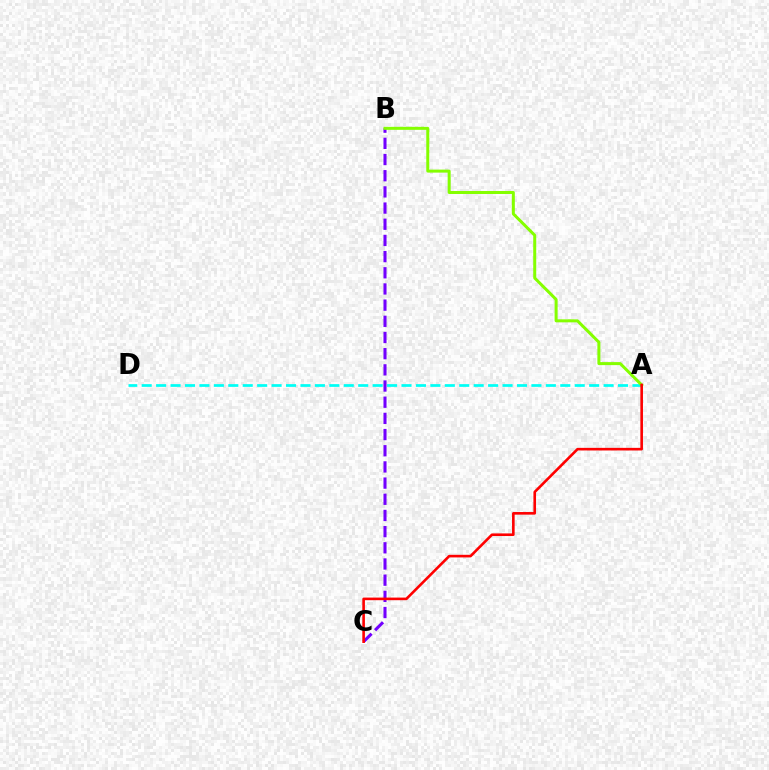{('A', 'D'): [{'color': '#00fff6', 'line_style': 'dashed', 'thickness': 1.96}], ('B', 'C'): [{'color': '#7200ff', 'line_style': 'dashed', 'thickness': 2.2}], ('A', 'B'): [{'color': '#84ff00', 'line_style': 'solid', 'thickness': 2.17}], ('A', 'C'): [{'color': '#ff0000', 'line_style': 'solid', 'thickness': 1.88}]}